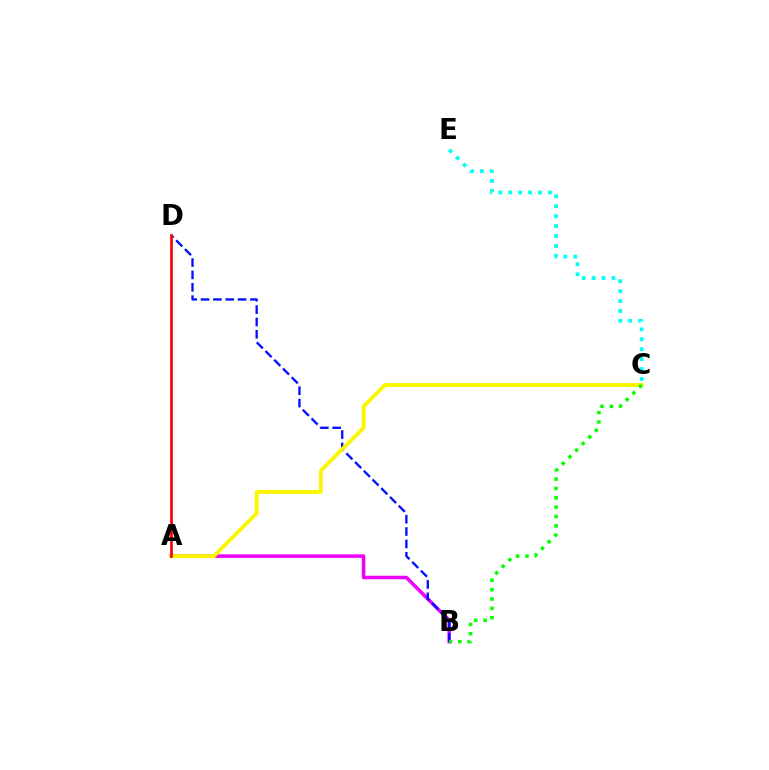{('A', 'B'): [{'color': '#ee00ff', 'line_style': 'solid', 'thickness': 2.53}], ('B', 'D'): [{'color': '#0010ff', 'line_style': 'dashed', 'thickness': 1.68}], ('A', 'C'): [{'color': '#fcf500', 'line_style': 'solid', 'thickness': 2.77}], ('C', 'E'): [{'color': '#00fff6', 'line_style': 'dotted', 'thickness': 2.7}], ('B', 'C'): [{'color': '#08ff00', 'line_style': 'dotted', 'thickness': 2.54}], ('A', 'D'): [{'color': '#ff0000', 'line_style': 'solid', 'thickness': 1.92}]}